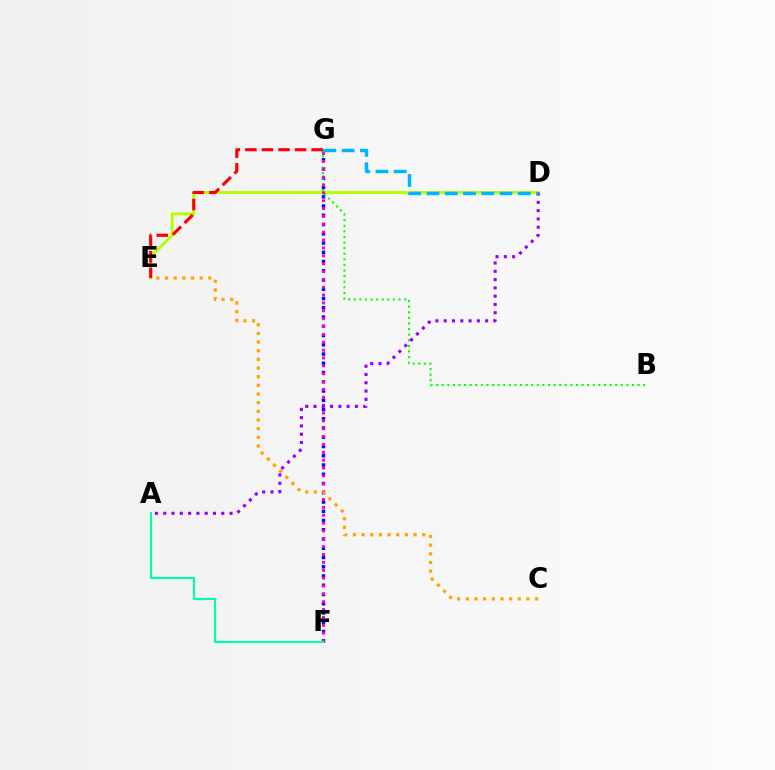{('D', 'E'): [{'color': '#b3ff00', 'line_style': 'solid', 'thickness': 2.1}], ('F', 'G'): [{'color': '#0010ff', 'line_style': 'dotted', 'thickness': 2.51}, {'color': '#ff00bd', 'line_style': 'dotted', 'thickness': 2.14}], ('B', 'G'): [{'color': '#08ff00', 'line_style': 'dotted', 'thickness': 1.52}], ('A', 'D'): [{'color': '#9b00ff', 'line_style': 'dotted', 'thickness': 2.25}], ('A', 'F'): [{'color': '#00ff9d', 'line_style': 'solid', 'thickness': 1.53}], ('D', 'G'): [{'color': '#00b5ff', 'line_style': 'dashed', 'thickness': 2.48}], ('E', 'G'): [{'color': '#ff0000', 'line_style': 'dashed', 'thickness': 2.25}], ('C', 'E'): [{'color': '#ffa500', 'line_style': 'dotted', 'thickness': 2.35}]}